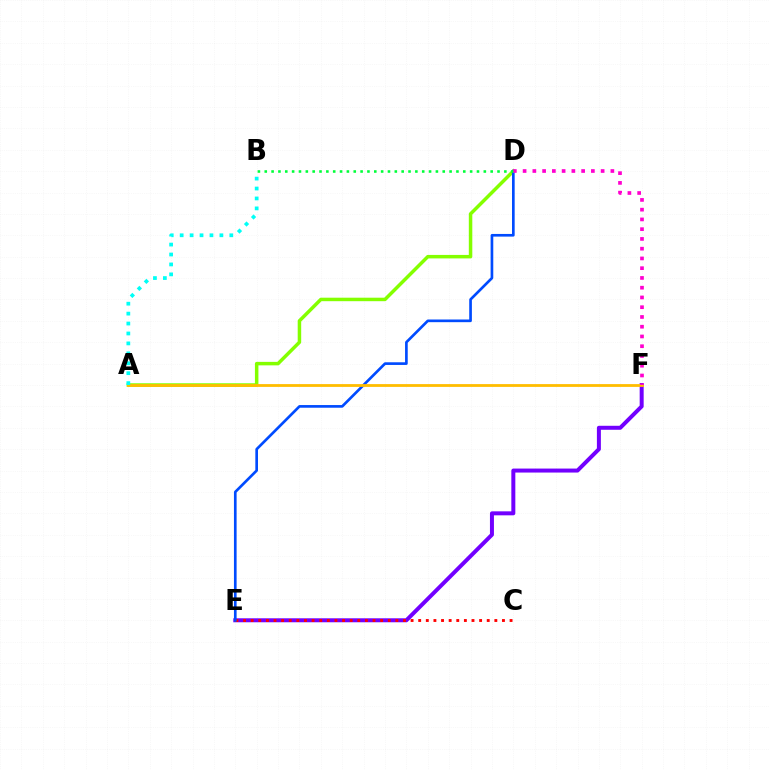{('A', 'D'): [{'color': '#84ff00', 'line_style': 'solid', 'thickness': 2.51}], ('E', 'F'): [{'color': '#7200ff', 'line_style': 'solid', 'thickness': 2.87}], ('C', 'E'): [{'color': '#ff0000', 'line_style': 'dotted', 'thickness': 2.07}], ('D', 'E'): [{'color': '#004bff', 'line_style': 'solid', 'thickness': 1.92}], ('A', 'F'): [{'color': '#ffbd00', 'line_style': 'solid', 'thickness': 2.01}], ('D', 'F'): [{'color': '#ff00cf', 'line_style': 'dotted', 'thickness': 2.65}], ('B', 'D'): [{'color': '#00ff39', 'line_style': 'dotted', 'thickness': 1.86}], ('A', 'B'): [{'color': '#00fff6', 'line_style': 'dotted', 'thickness': 2.7}]}